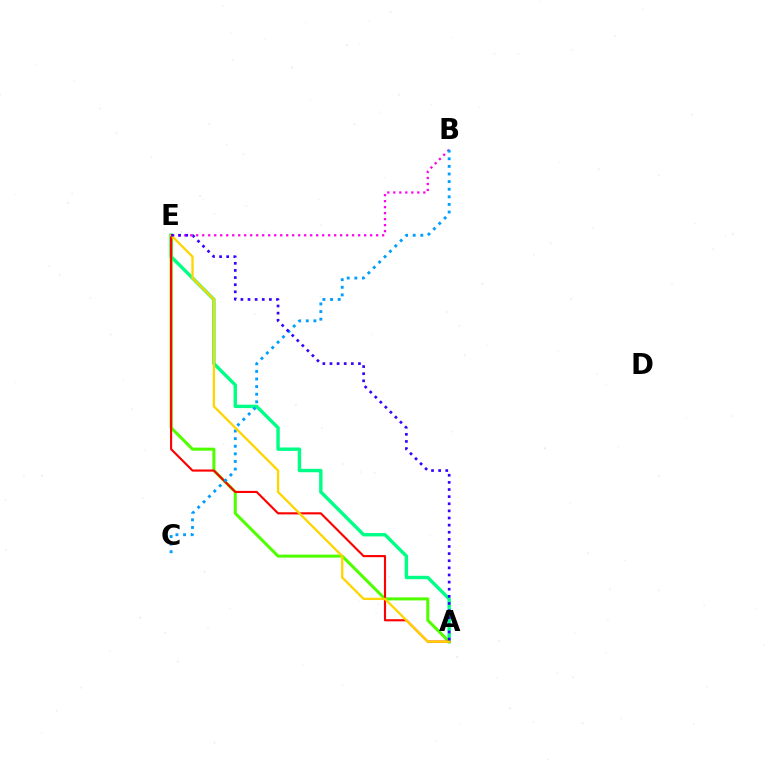{('A', 'E'): [{'color': '#00ff86', 'line_style': 'solid', 'thickness': 2.45}, {'color': '#4fff00', 'line_style': 'solid', 'thickness': 2.18}, {'color': '#ff0000', 'line_style': 'solid', 'thickness': 1.54}, {'color': '#ffd500', 'line_style': 'solid', 'thickness': 1.66}, {'color': '#3700ff', 'line_style': 'dotted', 'thickness': 1.93}], ('B', 'E'): [{'color': '#ff00ed', 'line_style': 'dotted', 'thickness': 1.63}], ('B', 'C'): [{'color': '#009eff', 'line_style': 'dotted', 'thickness': 2.07}]}